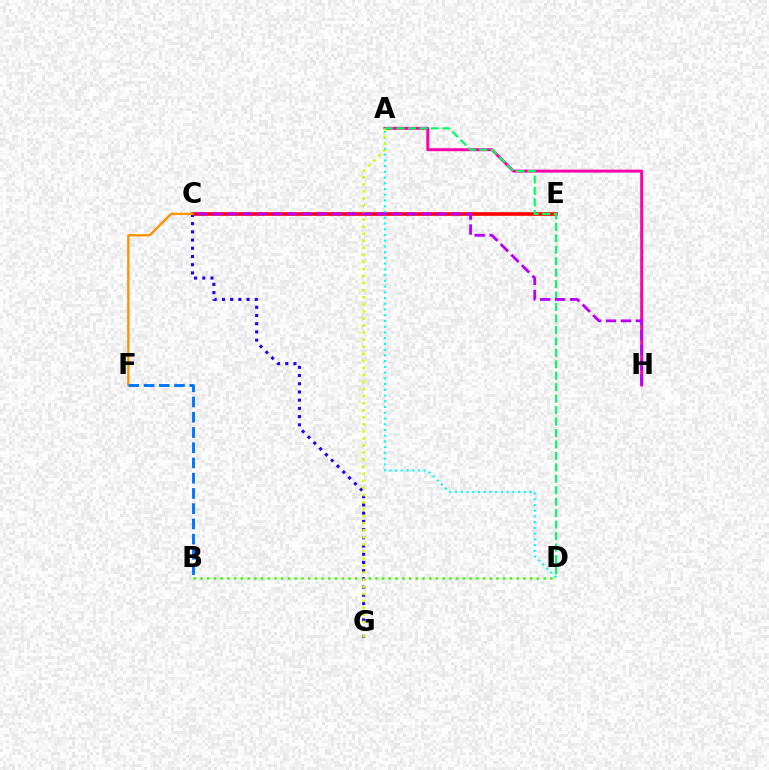{('B', 'D'): [{'color': '#3dff00', 'line_style': 'dotted', 'thickness': 1.83}], ('C', 'E'): [{'color': '#ff0000', 'line_style': 'solid', 'thickness': 2.61}], ('A', 'D'): [{'color': '#00fff6', 'line_style': 'dotted', 'thickness': 1.56}, {'color': '#00ff5c', 'line_style': 'dashed', 'thickness': 1.56}], ('C', 'G'): [{'color': '#2500ff', 'line_style': 'dotted', 'thickness': 2.23}], ('A', 'H'): [{'color': '#ff00ac', 'line_style': 'solid', 'thickness': 2.13}], ('C', 'F'): [{'color': '#ff9400', 'line_style': 'solid', 'thickness': 1.7}], ('A', 'G'): [{'color': '#d1ff00', 'line_style': 'dotted', 'thickness': 1.92}], ('B', 'F'): [{'color': '#0074ff', 'line_style': 'dashed', 'thickness': 2.07}], ('C', 'H'): [{'color': '#b900ff', 'line_style': 'dashed', 'thickness': 2.03}]}